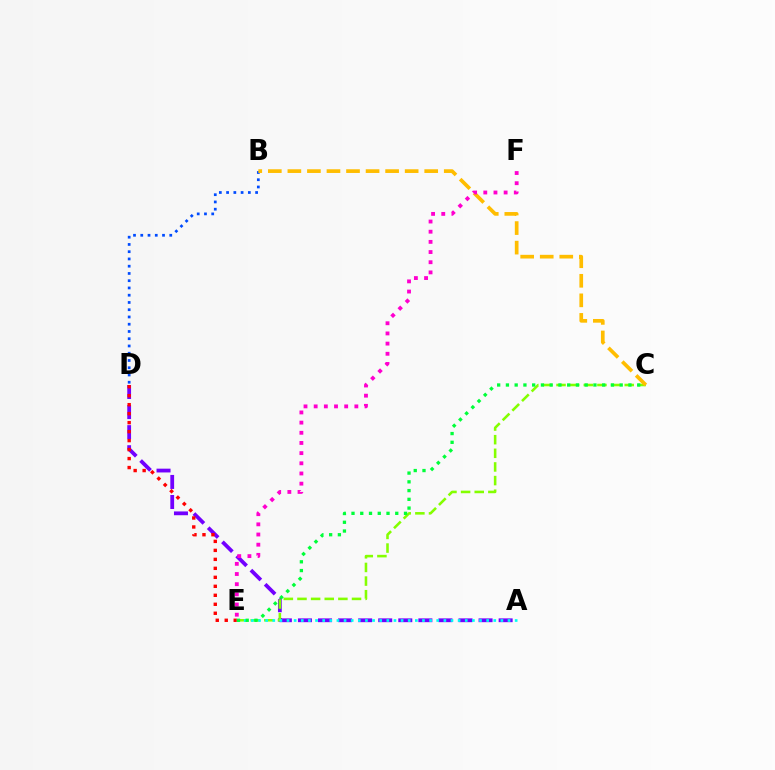{('A', 'D'): [{'color': '#7200ff', 'line_style': 'dashed', 'thickness': 2.73}], ('C', 'E'): [{'color': '#84ff00', 'line_style': 'dashed', 'thickness': 1.85}, {'color': '#00ff39', 'line_style': 'dotted', 'thickness': 2.38}], ('D', 'E'): [{'color': '#ff0000', 'line_style': 'dotted', 'thickness': 2.44}], ('A', 'E'): [{'color': '#00fff6', 'line_style': 'dotted', 'thickness': 1.94}], ('B', 'D'): [{'color': '#004bff', 'line_style': 'dotted', 'thickness': 1.97}], ('B', 'C'): [{'color': '#ffbd00', 'line_style': 'dashed', 'thickness': 2.66}], ('E', 'F'): [{'color': '#ff00cf', 'line_style': 'dotted', 'thickness': 2.76}]}